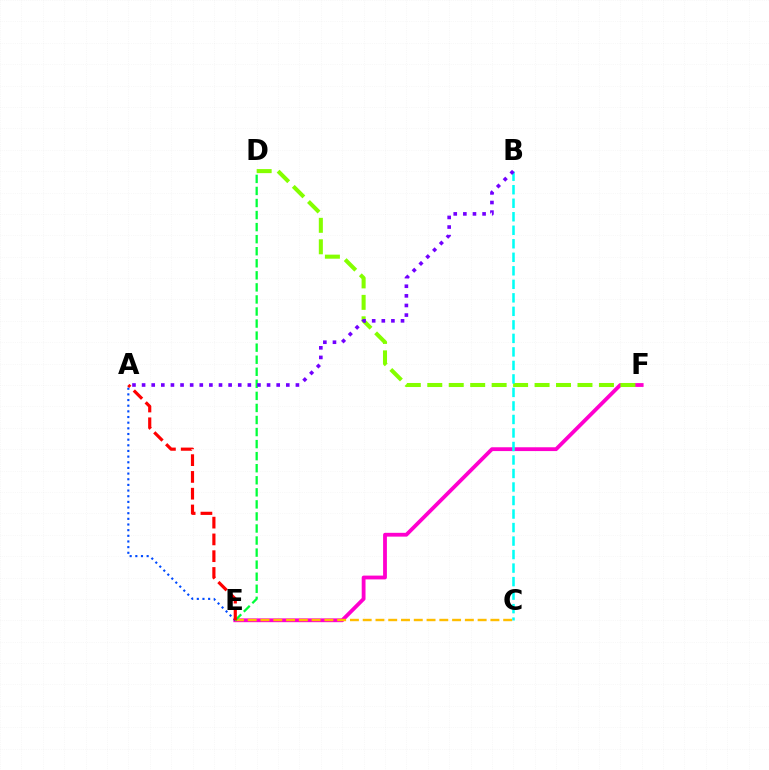{('E', 'F'): [{'color': '#ff00cf', 'line_style': 'solid', 'thickness': 2.74}], ('D', 'F'): [{'color': '#84ff00', 'line_style': 'dashed', 'thickness': 2.91}], ('C', 'E'): [{'color': '#ffbd00', 'line_style': 'dashed', 'thickness': 1.74}], ('D', 'E'): [{'color': '#00ff39', 'line_style': 'dashed', 'thickness': 1.64}], ('A', 'E'): [{'color': '#004bff', 'line_style': 'dotted', 'thickness': 1.54}, {'color': '#ff0000', 'line_style': 'dashed', 'thickness': 2.28}], ('B', 'C'): [{'color': '#00fff6', 'line_style': 'dashed', 'thickness': 1.84}], ('A', 'B'): [{'color': '#7200ff', 'line_style': 'dotted', 'thickness': 2.61}]}